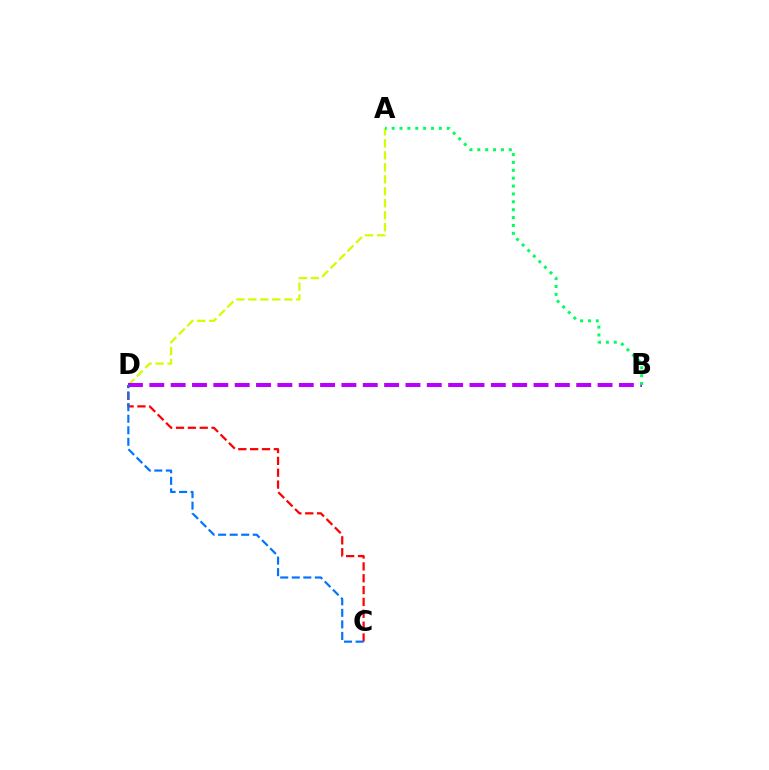{('A', 'D'): [{'color': '#d1ff00', 'line_style': 'dashed', 'thickness': 1.63}], ('C', 'D'): [{'color': '#ff0000', 'line_style': 'dashed', 'thickness': 1.61}, {'color': '#0074ff', 'line_style': 'dashed', 'thickness': 1.57}], ('B', 'D'): [{'color': '#b900ff', 'line_style': 'dashed', 'thickness': 2.9}], ('A', 'B'): [{'color': '#00ff5c', 'line_style': 'dotted', 'thickness': 2.14}]}